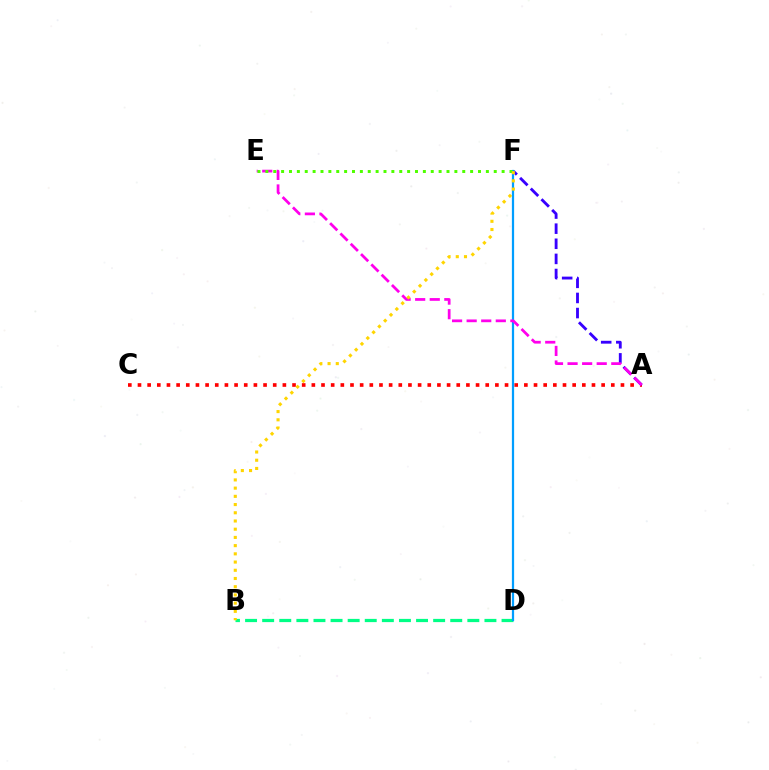{('A', 'C'): [{'color': '#ff0000', 'line_style': 'dotted', 'thickness': 2.62}], ('B', 'D'): [{'color': '#00ff86', 'line_style': 'dashed', 'thickness': 2.32}], ('A', 'F'): [{'color': '#3700ff', 'line_style': 'dashed', 'thickness': 2.05}], ('D', 'F'): [{'color': '#009eff', 'line_style': 'solid', 'thickness': 1.6}], ('A', 'E'): [{'color': '#ff00ed', 'line_style': 'dashed', 'thickness': 1.98}], ('E', 'F'): [{'color': '#4fff00', 'line_style': 'dotted', 'thickness': 2.14}], ('B', 'F'): [{'color': '#ffd500', 'line_style': 'dotted', 'thickness': 2.23}]}